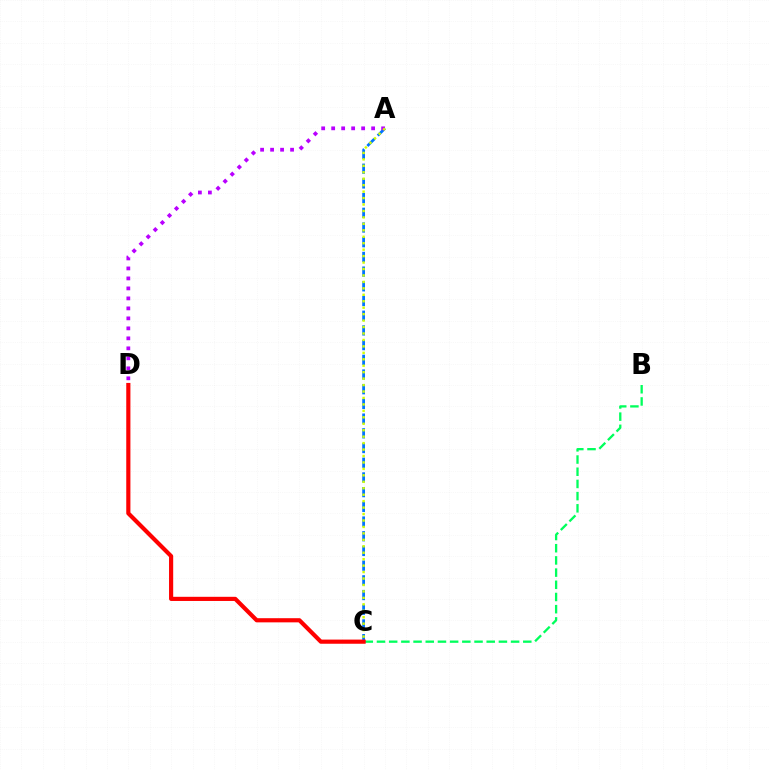{('B', 'C'): [{'color': '#00ff5c', 'line_style': 'dashed', 'thickness': 1.66}], ('A', 'C'): [{'color': '#0074ff', 'line_style': 'dashed', 'thickness': 2.0}, {'color': '#d1ff00', 'line_style': 'dotted', 'thickness': 1.75}], ('A', 'D'): [{'color': '#b900ff', 'line_style': 'dotted', 'thickness': 2.71}], ('C', 'D'): [{'color': '#ff0000', 'line_style': 'solid', 'thickness': 2.99}]}